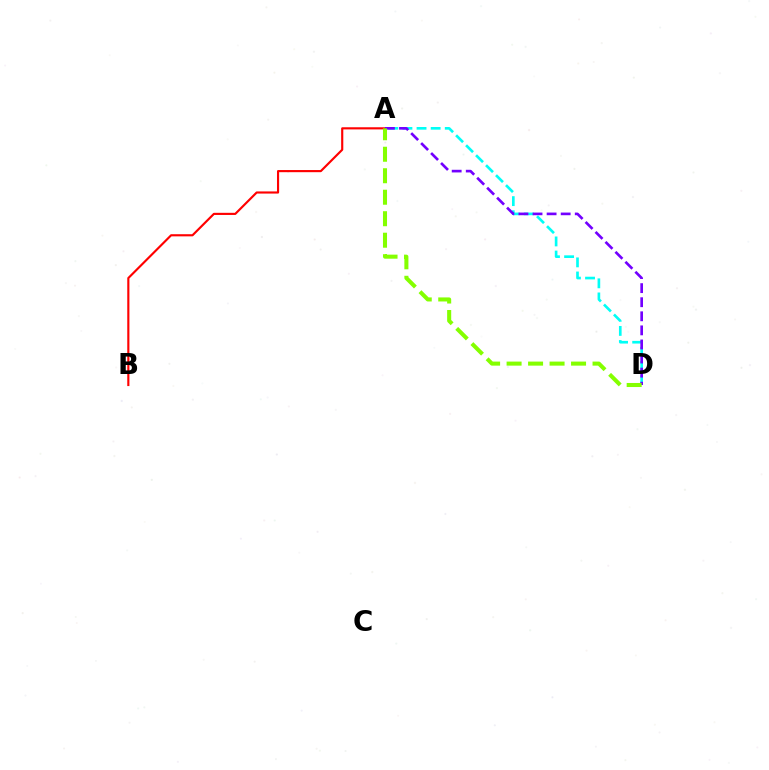{('A', 'D'): [{'color': '#00fff6', 'line_style': 'dashed', 'thickness': 1.92}, {'color': '#7200ff', 'line_style': 'dashed', 'thickness': 1.91}, {'color': '#84ff00', 'line_style': 'dashed', 'thickness': 2.92}], ('A', 'B'): [{'color': '#ff0000', 'line_style': 'solid', 'thickness': 1.54}]}